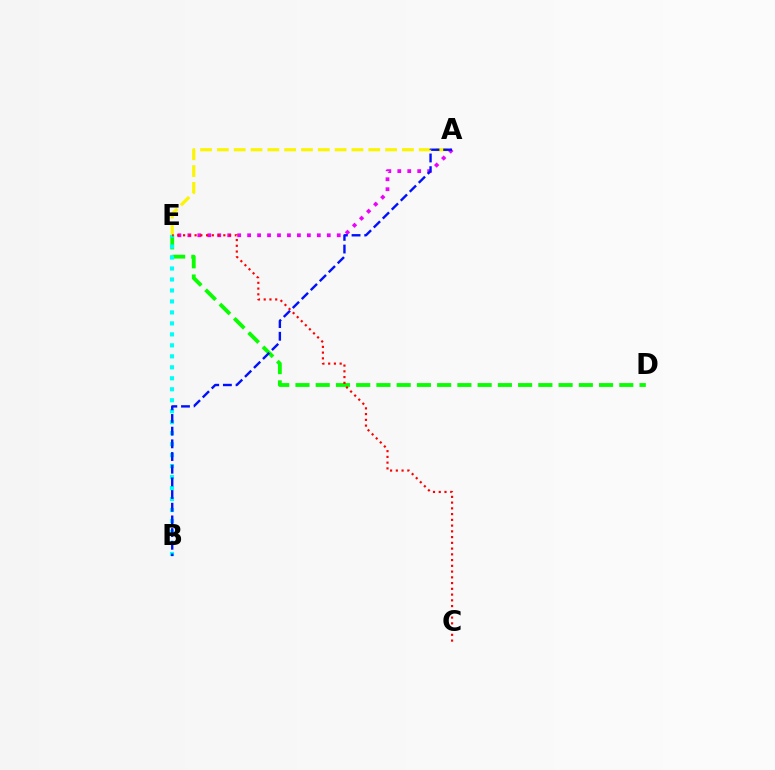{('D', 'E'): [{'color': '#08ff00', 'line_style': 'dashed', 'thickness': 2.75}], ('A', 'E'): [{'color': '#fcf500', 'line_style': 'dashed', 'thickness': 2.29}, {'color': '#ee00ff', 'line_style': 'dotted', 'thickness': 2.71}], ('B', 'E'): [{'color': '#00fff6', 'line_style': 'dotted', 'thickness': 2.98}], ('A', 'B'): [{'color': '#0010ff', 'line_style': 'dashed', 'thickness': 1.72}], ('C', 'E'): [{'color': '#ff0000', 'line_style': 'dotted', 'thickness': 1.56}]}